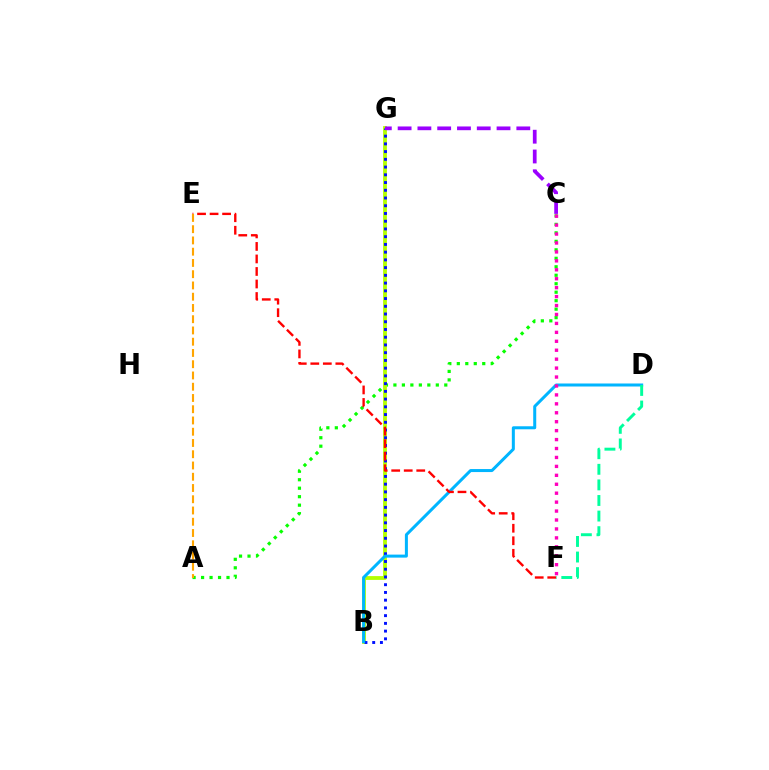{('A', 'C'): [{'color': '#08ff00', 'line_style': 'dotted', 'thickness': 2.3}], ('B', 'G'): [{'color': '#b3ff00', 'line_style': 'solid', 'thickness': 2.74}, {'color': '#0010ff', 'line_style': 'dotted', 'thickness': 2.1}], ('B', 'D'): [{'color': '#00b5ff', 'line_style': 'solid', 'thickness': 2.17}], ('D', 'F'): [{'color': '#00ff9d', 'line_style': 'dashed', 'thickness': 2.12}], ('C', 'F'): [{'color': '#ff00bd', 'line_style': 'dotted', 'thickness': 2.43}], ('C', 'G'): [{'color': '#9b00ff', 'line_style': 'dashed', 'thickness': 2.69}], ('E', 'F'): [{'color': '#ff0000', 'line_style': 'dashed', 'thickness': 1.7}], ('A', 'E'): [{'color': '#ffa500', 'line_style': 'dashed', 'thickness': 1.53}]}